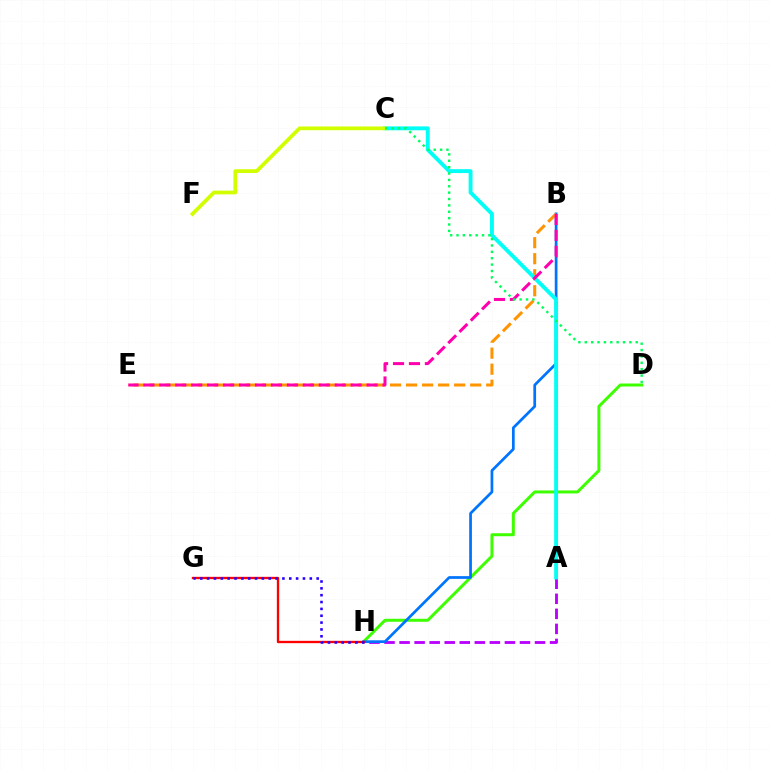{('D', 'H'): [{'color': '#3dff00', 'line_style': 'solid', 'thickness': 2.15}], ('A', 'H'): [{'color': '#b900ff', 'line_style': 'dashed', 'thickness': 2.04}], ('B', 'H'): [{'color': '#0074ff', 'line_style': 'solid', 'thickness': 1.96}], ('B', 'E'): [{'color': '#ff9400', 'line_style': 'dashed', 'thickness': 2.18}, {'color': '#ff00ac', 'line_style': 'dashed', 'thickness': 2.17}], ('A', 'C'): [{'color': '#00fff6', 'line_style': 'solid', 'thickness': 2.8}], ('G', 'H'): [{'color': '#ff0000', 'line_style': 'solid', 'thickness': 1.68}, {'color': '#2500ff', 'line_style': 'dotted', 'thickness': 1.86}], ('C', 'F'): [{'color': '#d1ff00', 'line_style': 'solid', 'thickness': 2.7}], ('C', 'D'): [{'color': '#00ff5c', 'line_style': 'dotted', 'thickness': 1.73}]}